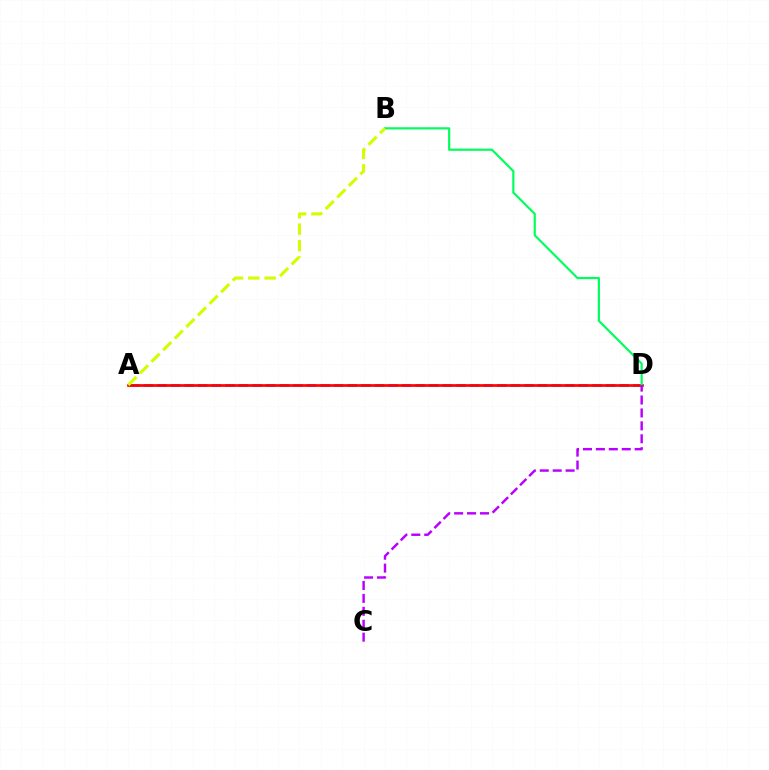{('A', 'D'): [{'color': '#0074ff', 'line_style': 'dashed', 'thickness': 1.85}, {'color': '#ff0000', 'line_style': 'solid', 'thickness': 1.94}], ('B', 'D'): [{'color': '#00ff5c', 'line_style': 'solid', 'thickness': 1.57}], ('A', 'B'): [{'color': '#d1ff00', 'line_style': 'dashed', 'thickness': 2.23}], ('C', 'D'): [{'color': '#b900ff', 'line_style': 'dashed', 'thickness': 1.76}]}